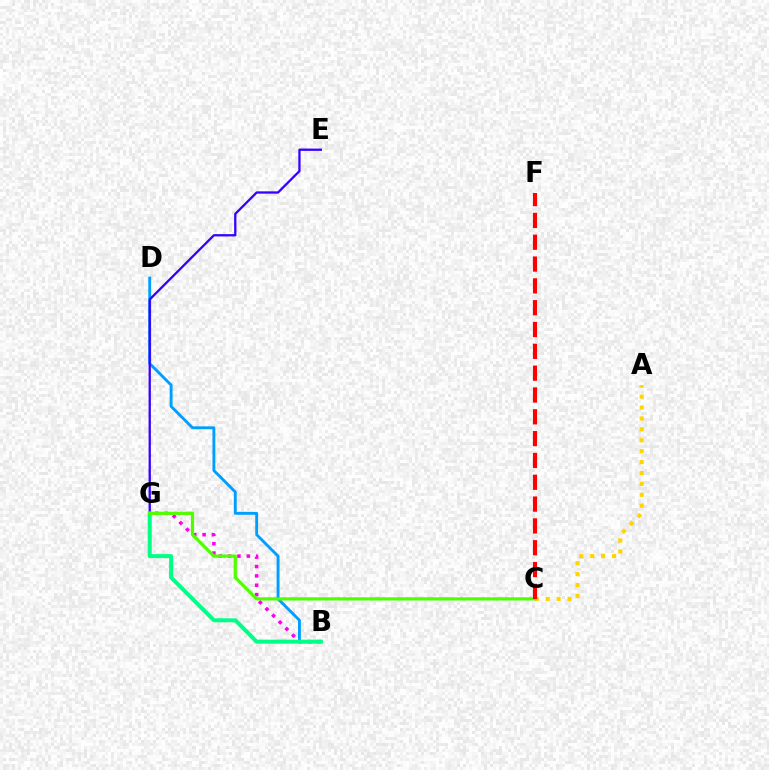{('A', 'C'): [{'color': '#ffd500', 'line_style': 'dotted', 'thickness': 2.96}], ('B', 'G'): [{'color': '#ff00ed', 'line_style': 'dotted', 'thickness': 2.55}, {'color': '#00ff86', 'line_style': 'solid', 'thickness': 2.88}], ('B', 'D'): [{'color': '#009eff', 'line_style': 'solid', 'thickness': 2.06}], ('E', 'G'): [{'color': '#3700ff', 'line_style': 'solid', 'thickness': 1.65}], ('C', 'G'): [{'color': '#4fff00', 'line_style': 'solid', 'thickness': 2.31}], ('C', 'F'): [{'color': '#ff0000', 'line_style': 'dashed', 'thickness': 2.96}]}